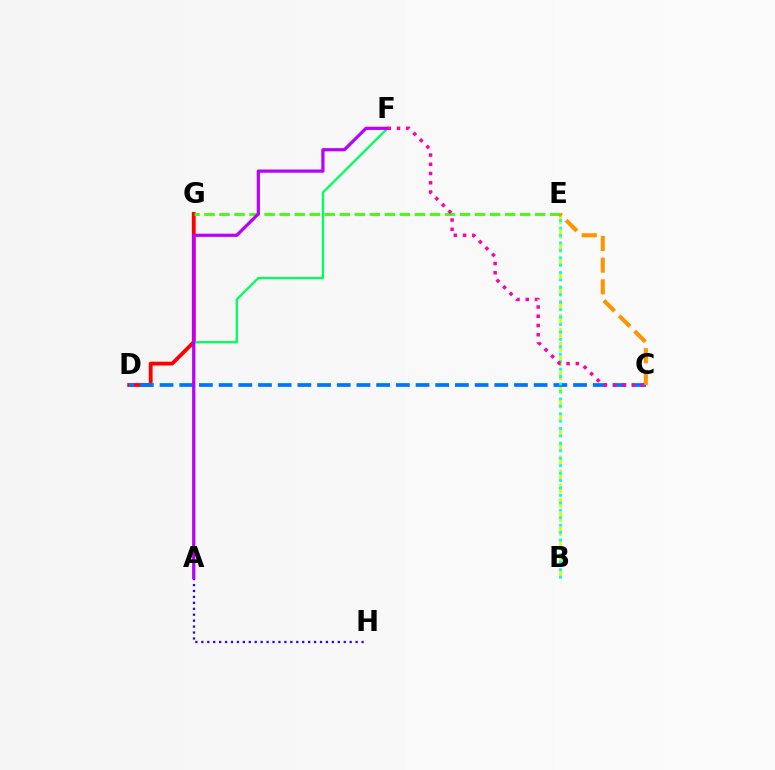{('D', 'G'): [{'color': '#ff0000', 'line_style': 'solid', 'thickness': 2.75}], ('B', 'E'): [{'color': '#d1ff00', 'line_style': 'dashed', 'thickness': 1.92}, {'color': '#00fff6', 'line_style': 'dotted', 'thickness': 2.02}], ('A', 'F'): [{'color': '#00ff5c', 'line_style': 'solid', 'thickness': 1.66}, {'color': '#b900ff', 'line_style': 'solid', 'thickness': 2.31}], ('C', 'D'): [{'color': '#0074ff', 'line_style': 'dashed', 'thickness': 2.68}], ('E', 'G'): [{'color': '#3dff00', 'line_style': 'dashed', 'thickness': 2.04}], ('A', 'H'): [{'color': '#2500ff', 'line_style': 'dotted', 'thickness': 1.61}], ('C', 'E'): [{'color': '#ff9400', 'line_style': 'dashed', 'thickness': 2.95}], ('C', 'F'): [{'color': '#ff00ac', 'line_style': 'dotted', 'thickness': 2.51}]}